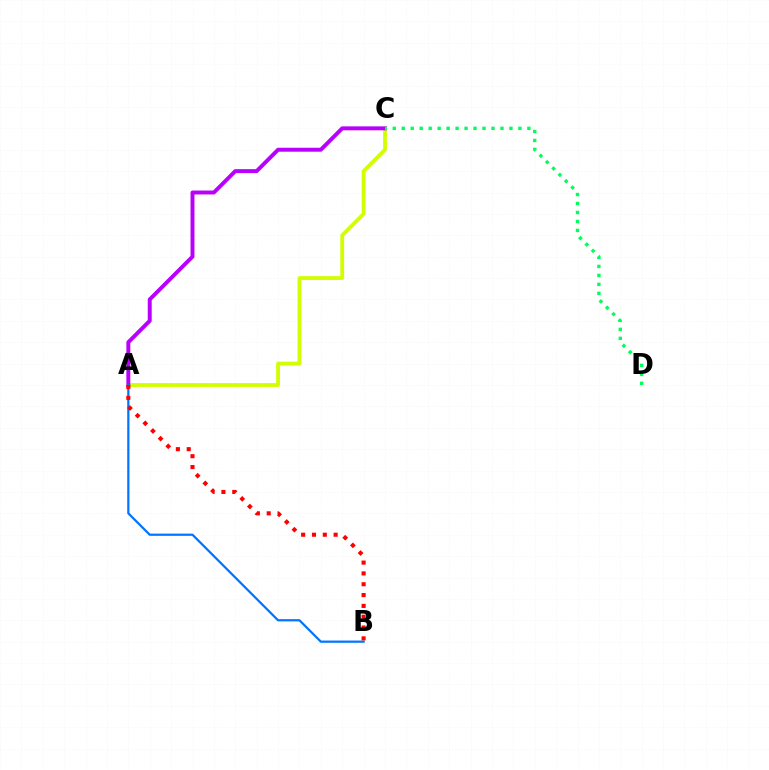{('A', 'C'): [{'color': '#d1ff00', 'line_style': 'solid', 'thickness': 2.74}, {'color': '#b900ff', 'line_style': 'solid', 'thickness': 2.83}], ('A', 'B'): [{'color': '#0074ff', 'line_style': 'solid', 'thickness': 1.6}, {'color': '#ff0000', 'line_style': 'dotted', 'thickness': 2.94}], ('C', 'D'): [{'color': '#00ff5c', 'line_style': 'dotted', 'thickness': 2.44}]}